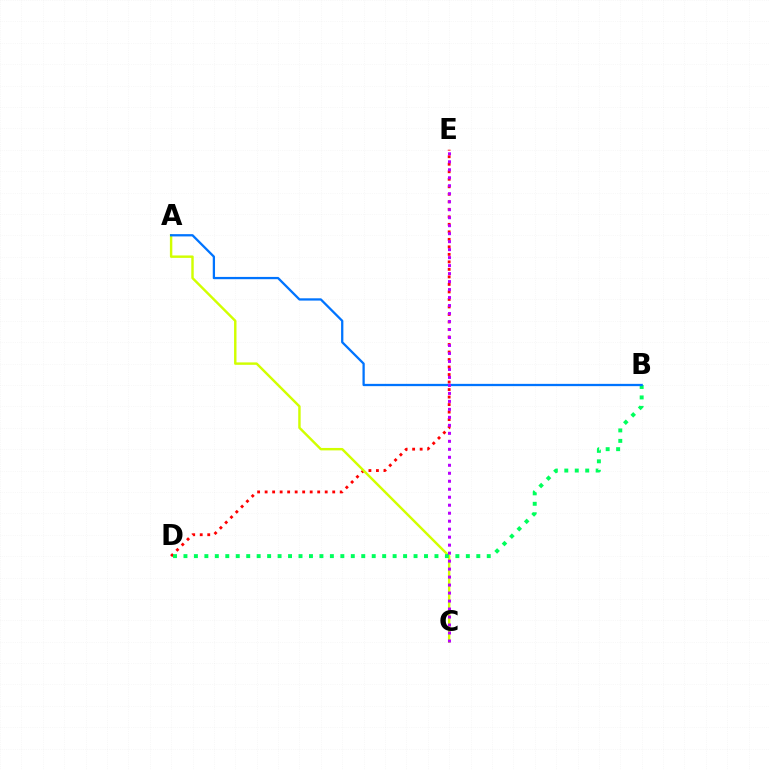{('D', 'E'): [{'color': '#ff0000', 'line_style': 'dotted', 'thickness': 2.04}], ('A', 'C'): [{'color': '#d1ff00', 'line_style': 'solid', 'thickness': 1.75}], ('B', 'D'): [{'color': '#00ff5c', 'line_style': 'dotted', 'thickness': 2.84}], ('A', 'B'): [{'color': '#0074ff', 'line_style': 'solid', 'thickness': 1.64}], ('C', 'E'): [{'color': '#b900ff', 'line_style': 'dotted', 'thickness': 2.17}]}